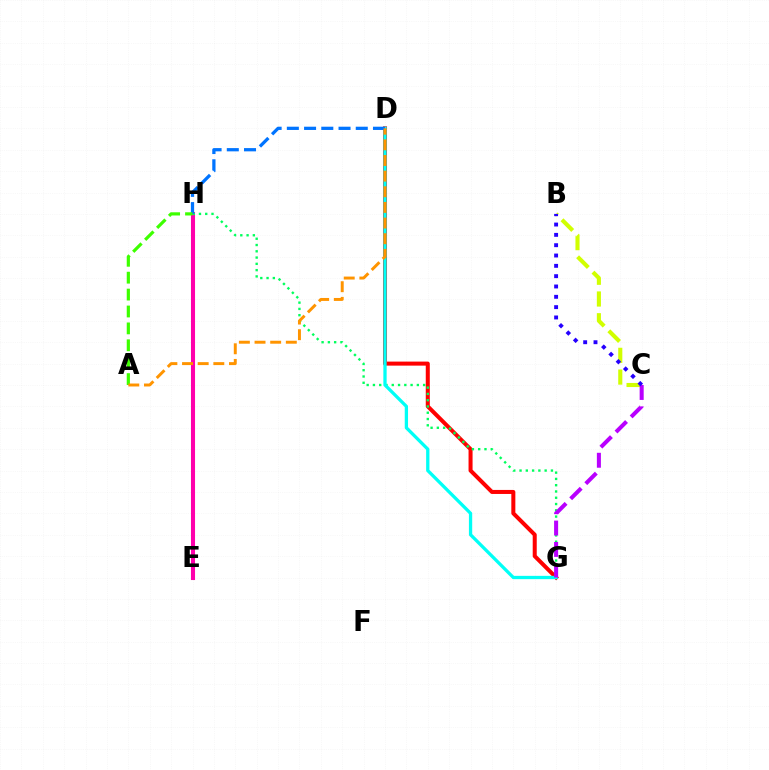{('D', 'G'): [{'color': '#ff0000', 'line_style': 'solid', 'thickness': 2.9}, {'color': '#00fff6', 'line_style': 'solid', 'thickness': 2.37}], ('E', 'H'): [{'color': '#ff00ac', 'line_style': 'solid', 'thickness': 2.93}], ('G', 'H'): [{'color': '#00ff5c', 'line_style': 'dotted', 'thickness': 1.71}], ('B', 'C'): [{'color': '#d1ff00', 'line_style': 'dashed', 'thickness': 2.95}, {'color': '#2500ff', 'line_style': 'dotted', 'thickness': 2.8}], ('C', 'G'): [{'color': '#b900ff', 'line_style': 'dashed', 'thickness': 2.9}], ('D', 'H'): [{'color': '#0074ff', 'line_style': 'dashed', 'thickness': 2.34}], ('A', 'H'): [{'color': '#3dff00', 'line_style': 'dashed', 'thickness': 2.3}], ('A', 'D'): [{'color': '#ff9400', 'line_style': 'dashed', 'thickness': 2.13}]}